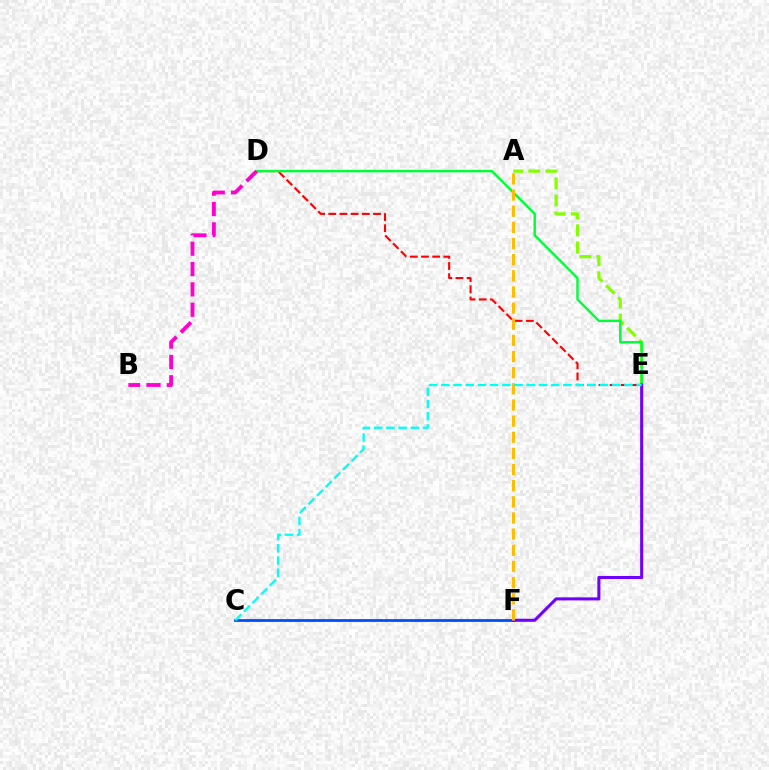{('A', 'E'): [{'color': '#84ff00', 'line_style': 'dashed', 'thickness': 2.32}], ('C', 'F'): [{'color': '#004bff', 'line_style': 'solid', 'thickness': 1.99}], ('D', 'E'): [{'color': '#ff0000', 'line_style': 'dashed', 'thickness': 1.52}, {'color': '#00ff39', 'line_style': 'solid', 'thickness': 1.75}], ('B', 'D'): [{'color': '#ff00cf', 'line_style': 'dashed', 'thickness': 2.76}], ('E', 'F'): [{'color': '#7200ff', 'line_style': 'solid', 'thickness': 2.2}], ('A', 'F'): [{'color': '#ffbd00', 'line_style': 'dashed', 'thickness': 2.19}], ('C', 'E'): [{'color': '#00fff6', 'line_style': 'dashed', 'thickness': 1.66}]}